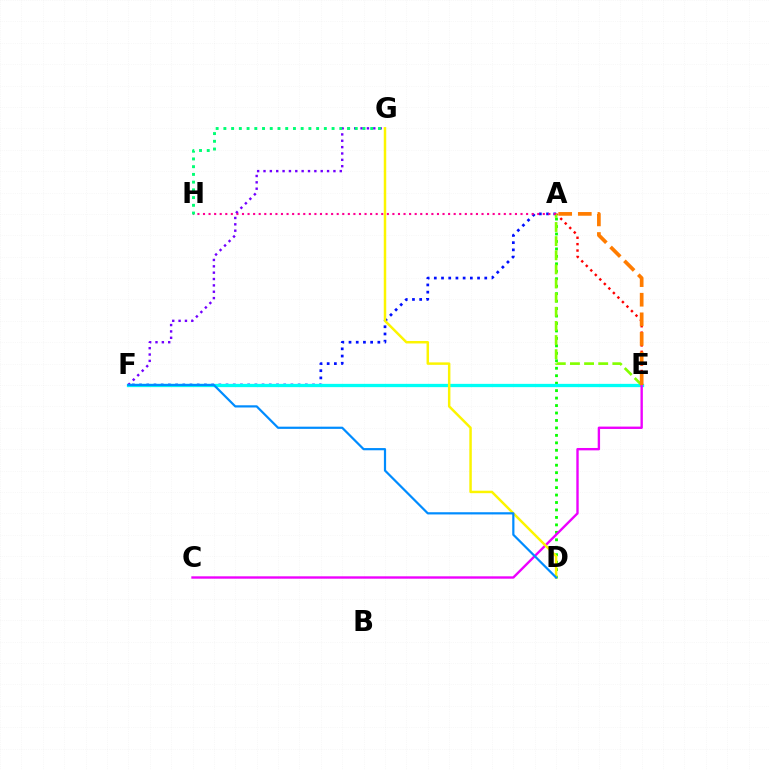{('A', 'E'): [{'color': '#ff0000', 'line_style': 'dotted', 'thickness': 1.74}, {'color': '#84ff00', 'line_style': 'dashed', 'thickness': 1.92}, {'color': '#ff7c00', 'line_style': 'dashed', 'thickness': 2.66}], ('A', 'F'): [{'color': '#0010ff', 'line_style': 'dotted', 'thickness': 1.96}], ('A', 'D'): [{'color': '#08ff00', 'line_style': 'dotted', 'thickness': 2.03}], ('E', 'F'): [{'color': '#00fff6', 'line_style': 'solid', 'thickness': 2.36}], ('C', 'E'): [{'color': '#ee00ff', 'line_style': 'solid', 'thickness': 1.71}], ('F', 'G'): [{'color': '#7200ff', 'line_style': 'dotted', 'thickness': 1.73}], ('A', 'H'): [{'color': '#ff0094', 'line_style': 'dotted', 'thickness': 1.51}], ('G', 'H'): [{'color': '#00ff74', 'line_style': 'dotted', 'thickness': 2.1}], ('D', 'G'): [{'color': '#fcf500', 'line_style': 'solid', 'thickness': 1.78}], ('D', 'F'): [{'color': '#008cff', 'line_style': 'solid', 'thickness': 1.59}]}